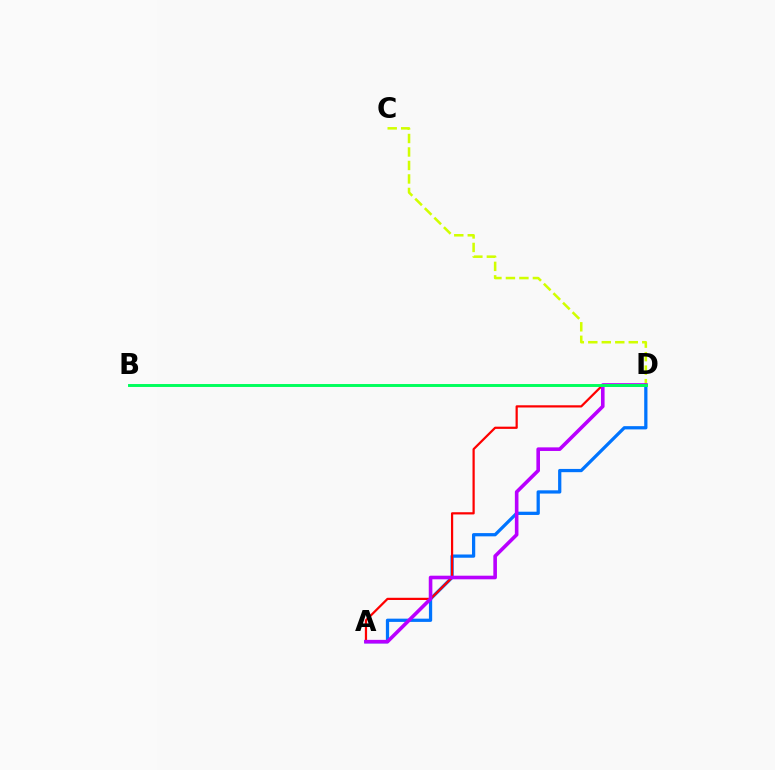{('A', 'D'): [{'color': '#0074ff', 'line_style': 'solid', 'thickness': 2.34}, {'color': '#ff0000', 'line_style': 'solid', 'thickness': 1.6}, {'color': '#b900ff', 'line_style': 'solid', 'thickness': 2.6}], ('C', 'D'): [{'color': '#d1ff00', 'line_style': 'dashed', 'thickness': 1.83}], ('B', 'D'): [{'color': '#00ff5c', 'line_style': 'solid', 'thickness': 2.11}]}